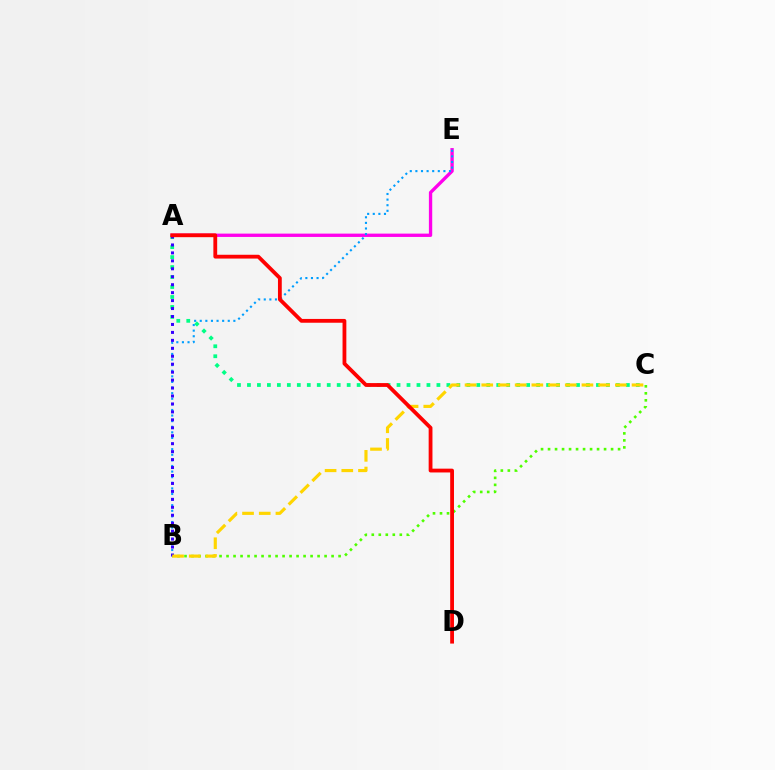{('A', 'C'): [{'color': '#00ff86', 'line_style': 'dotted', 'thickness': 2.71}], ('A', 'E'): [{'color': '#ff00ed', 'line_style': 'solid', 'thickness': 2.4}], ('B', 'C'): [{'color': '#4fff00', 'line_style': 'dotted', 'thickness': 1.9}, {'color': '#ffd500', 'line_style': 'dashed', 'thickness': 2.27}], ('B', 'E'): [{'color': '#009eff', 'line_style': 'dotted', 'thickness': 1.52}], ('A', 'B'): [{'color': '#3700ff', 'line_style': 'dotted', 'thickness': 2.16}], ('A', 'D'): [{'color': '#ff0000', 'line_style': 'solid', 'thickness': 2.74}]}